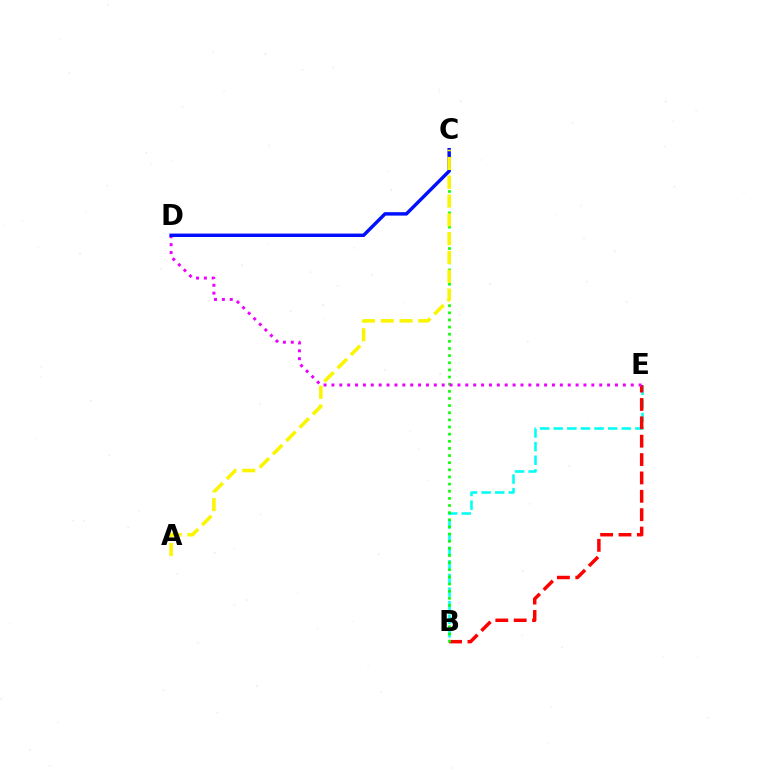{('B', 'E'): [{'color': '#00fff6', 'line_style': 'dashed', 'thickness': 1.85}, {'color': '#ff0000', 'line_style': 'dashed', 'thickness': 2.5}], ('B', 'C'): [{'color': '#08ff00', 'line_style': 'dotted', 'thickness': 1.94}], ('D', 'E'): [{'color': '#ee00ff', 'line_style': 'dotted', 'thickness': 2.14}], ('C', 'D'): [{'color': '#0010ff', 'line_style': 'solid', 'thickness': 2.47}], ('A', 'C'): [{'color': '#fcf500', 'line_style': 'dashed', 'thickness': 2.55}]}